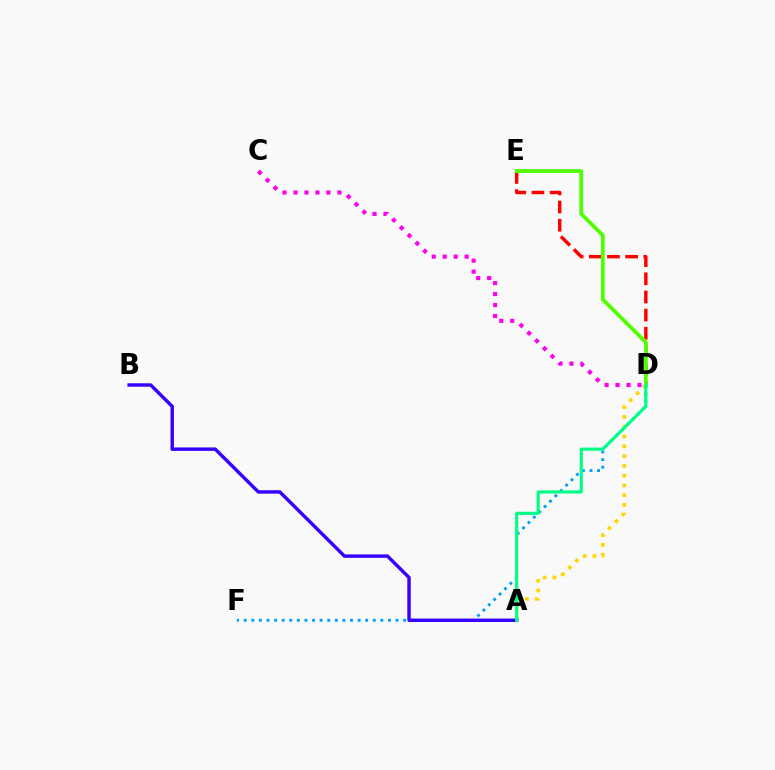{('D', 'F'): [{'color': '#009eff', 'line_style': 'dotted', 'thickness': 2.06}], ('D', 'E'): [{'color': '#ff0000', 'line_style': 'dashed', 'thickness': 2.47}, {'color': '#4fff00', 'line_style': 'solid', 'thickness': 2.71}], ('A', 'D'): [{'color': '#ffd500', 'line_style': 'dotted', 'thickness': 2.66}, {'color': '#00ff86', 'line_style': 'solid', 'thickness': 2.26}], ('C', 'D'): [{'color': '#ff00ed', 'line_style': 'dotted', 'thickness': 2.98}], ('A', 'B'): [{'color': '#3700ff', 'line_style': 'solid', 'thickness': 2.47}]}